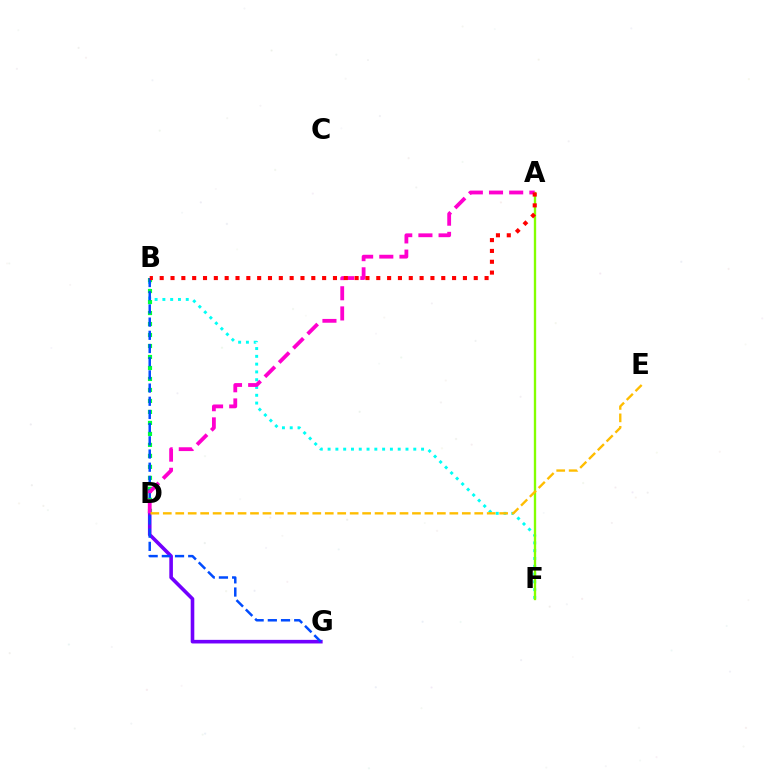{('B', 'F'): [{'color': '#00fff6', 'line_style': 'dotted', 'thickness': 2.12}], ('D', 'G'): [{'color': '#7200ff', 'line_style': 'solid', 'thickness': 2.6}], ('A', 'F'): [{'color': '#84ff00', 'line_style': 'solid', 'thickness': 1.69}], ('B', 'D'): [{'color': '#00ff39', 'line_style': 'dotted', 'thickness': 2.99}], ('B', 'G'): [{'color': '#004bff', 'line_style': 'dashed', 'thickness': 1.79}], ('A', 'D'): [{'color': '#ff00cf', 'line_style': 'dashed', 'thickness': 2.74}], ('A', 'B'): [{'color': '#ff0000', 'line_style': 'dotted', 'thickness': 2.94}], ('D', 'E'): [{'color': '#ffbd00', 'line_style': 'dashed', 'thickness': 1.69}]}